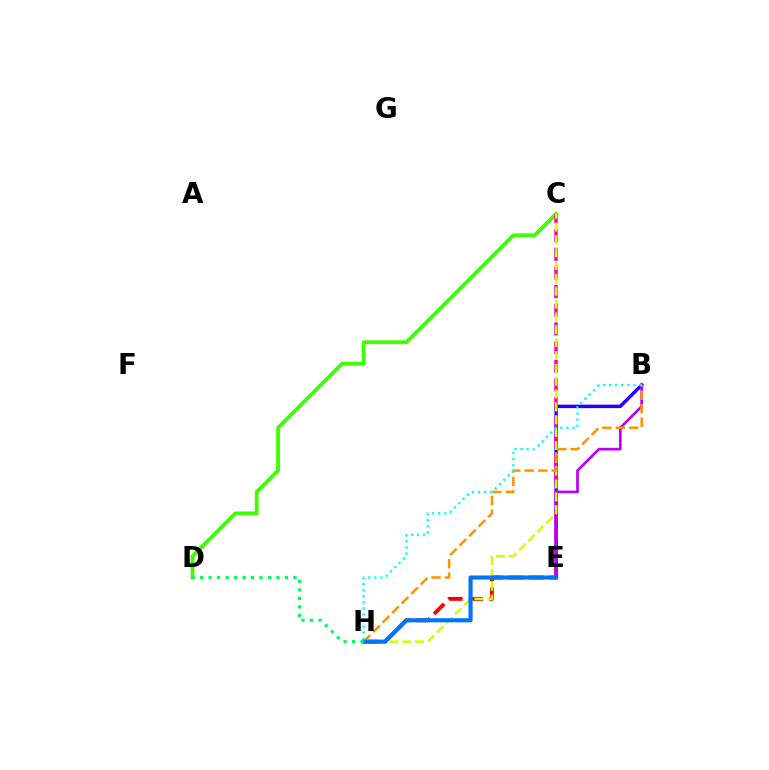{('B', 'E'): [{'color': '#2500ff', 'line_style': 'solid', 'thickness': 2.5}, {'color': '#b900ff', 'line_style': 'solid', 'thickness': 1.95}], ('C', 'D'): [{'color': '#3dff00', 'line_style': 'solid', 'thickness': 2.72}], ('C', 'E'): [{'color': '#ff00ac', 'line_style': 'dashed', 'thickness': 2.53}], ('E', 'H'): [{'color': '#ff0000', 'line_style': 'dashed', 'thickness': 2.78}, {'color': '#0074ff', 'line_style': 'solid', 'thickness': 2.97}], ('C', 'H'): [{'color': '#d1ff00', 'line_style': 'dashed', 'thickness': 1.75}], ('B', 'H'): [{'color': '#ff9400', 'line_style': 'dashed', 'thickness': 1.83}, {'color': '#00fff6', 'line_style': 'dotted', 'thickness': 1.65}], ('D', 'H'): [{'color': '#00ff5c', 'line_style': 'dotted', 'thickness': 2.3}]}